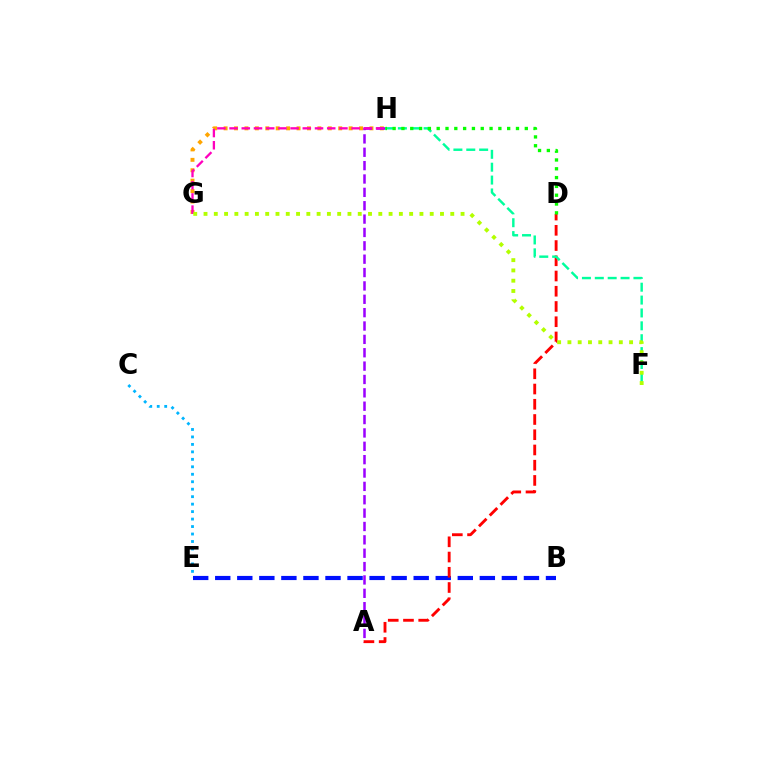{('G', 'H'): [{'color': '#ffa500', 'line_style': 'dotted', 'thickness': 2.83}, {'color': '#ff00bd', 'line_style': 'dashed', 'thickness': 1.66}], ('A', 'H'): [{'color': '#9b00ff', 'line_style': 'dashed', 'thickness': 1.82}], ('C', 'E'): [{'color': '#00b5ff', 'line_style': 'dotted', 'thickness': 2.03}], ('B', 'E'): [{'color': '#0010ff', 'line_style': 'dashed', 'thickness': 3.0}], ('A', 'D'): [{'color': '#ff0000', 'line_style': 'dashed', 'thickness': 2.07}], ('F', 'H'): [{'color': '#00ff9d', 'line_style': 'dashed', 'thickness': 1.75}], ('D', 'H'): [{'color': '#08ff00', 'line_style': 'dotted', 'thickness': 2.39}], ('F', 'G'): [{'color': '#b3ff00', 'line_style': 'dotted', 'thickness': 2.79}]}